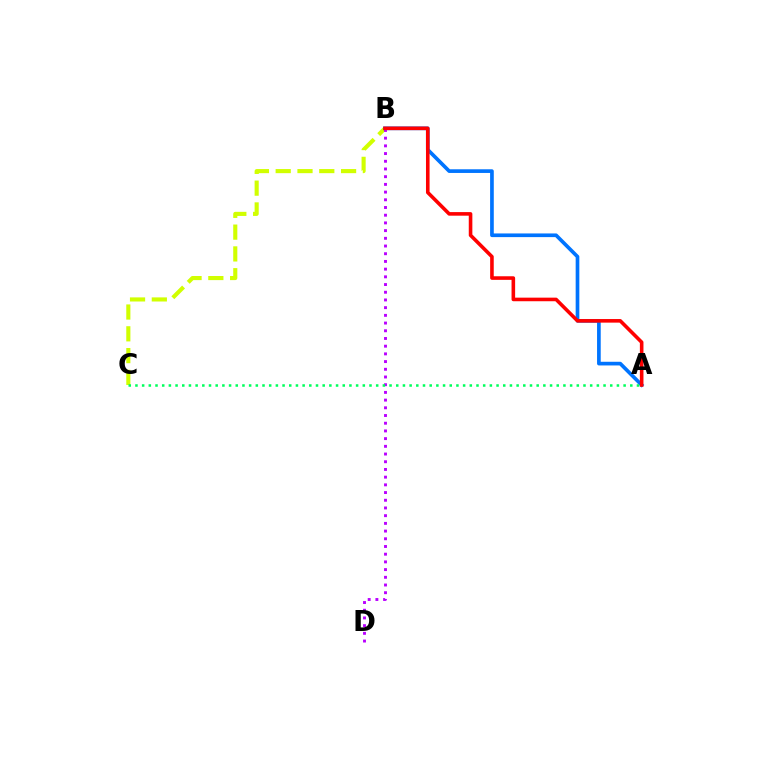{('B', 'C'): [{'color': '#d1ff00', 'line_style': 'dashed', 'thickness': 2.96}], ('A', 'B'): [{'color': '#0074ff', 'line_style': 'solid', 'thickness': 2.65}, {'color': '#ff0000', 'line_style': 'solid', 'thickness': 2.59}], ('B', 'D'): [{'color': '#b900ff', 'line_style': 'dotted', 'thickness': 2.09}], ('A', 'C'): [{'color': '#00ff5c', 'line_style': 'dotted', 'thickness': 1.82}]}